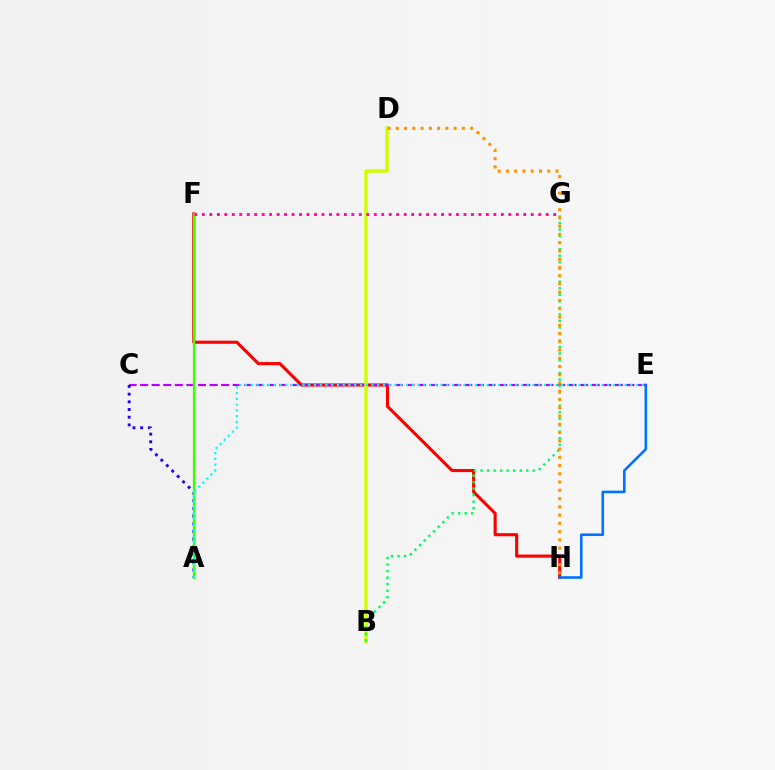{('F', 'H'): [{'color': '#ff0000', 'line_style': 'solid', 'thickness': 2.23}], ('C', 'E'): [{'color': '#b900ff', 'line_style': 'dashed', 'thickness': 1.57}], ('B', 'D'): [{'color': '#d1ff00', 'line_style': 'solid', 'thickness': 2.52}], ('A', 'C'): [{'color': '#2500ff', 'line_style': 'dotted', 'thickness': 2.09}], ('B', 'G'): [{'color': '#00ff5c', 'line_style': 'dotted', 'thickness': 1.77}], ('D', 'H'): [{'color': '#ff9400', 'line_style': 'dotted', 'thickness': 2.24}], ('A', 'F'): [{'color': '#3dff00', 'line_style': 'solid', 'thickness': 1.63}], ('E', 'H'): [{'color': '#0074ff', 'line_style': 'solid', 'thickness': 1.88}], ('A', 'E'): [{'color': '#00fff6', 'line_style': 'dotted', 'thickness': 1.56}], ('F', 'G'): [{'color': '#ff00ac', 'line_style': 'dotted', 'thickness': 2.03}]}